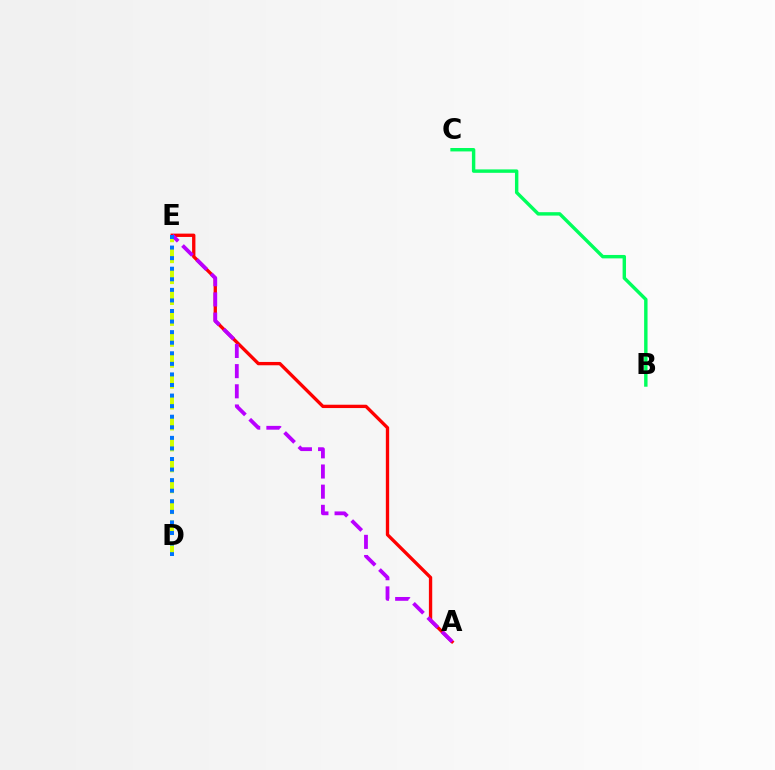{('D', 'E'): [{'color': '#d1ff00', 'line_style': 'dashed', 'thickness': 2.84}, {'color': '#0074ff', 'line_style': 'dotted', 'thickness': 2.87}], ('A', 'E'): [{'color': '#ff0000', 'line_style': 'solid', 'thickness': 2.4}, {'color': '#b900ff', 'line_style': 'dashed', 'thickness': 2.74}], ('B', 'C'): [{'color': '#00ff5c', 'line_style': 'solid', 'thickness': 2.46}]}